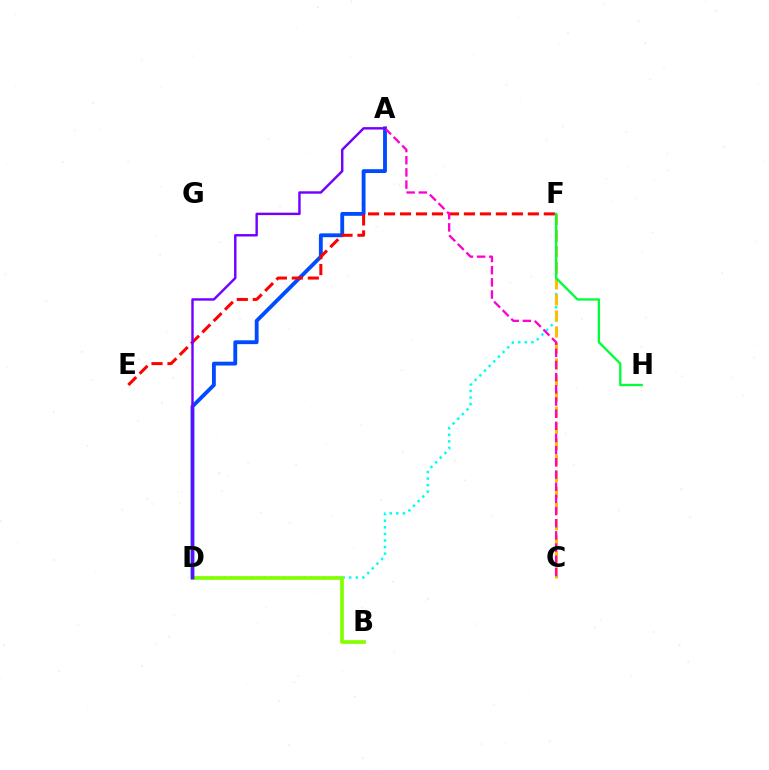{('D', 'F'): [{'color': '#00fff6', 'line_style': 'dotted', 'thickness': 1.79}], ('B', 'D'): [{'color': '#84ff00', 'line_style': 'solid', 'thickness': 2.67}], ('A', 'D'): [{'color': '#004bff', 'line_style': 'solid', 'thickness': 2.77}, {'color': '#7200ff', 'line_style': 'solid', 'thickness': 1.75}], ('E', 'F'): [{'color': '#ff0000', 'line_style': 'dashed', 'thickness': 2.17}], ('C', 'F'): [{'color': '#ffbd00', 'line_style': 'dashed', 'thickness': 2.18}], ('F', 'H'): [{'color': '#00ff39', 'line_style': 'solid', 'thickness': 1.68}], ('A', 'C'): [{'color': '#ff00cf', 'line_style': 'dashed', 'thickness': 1.65}]}